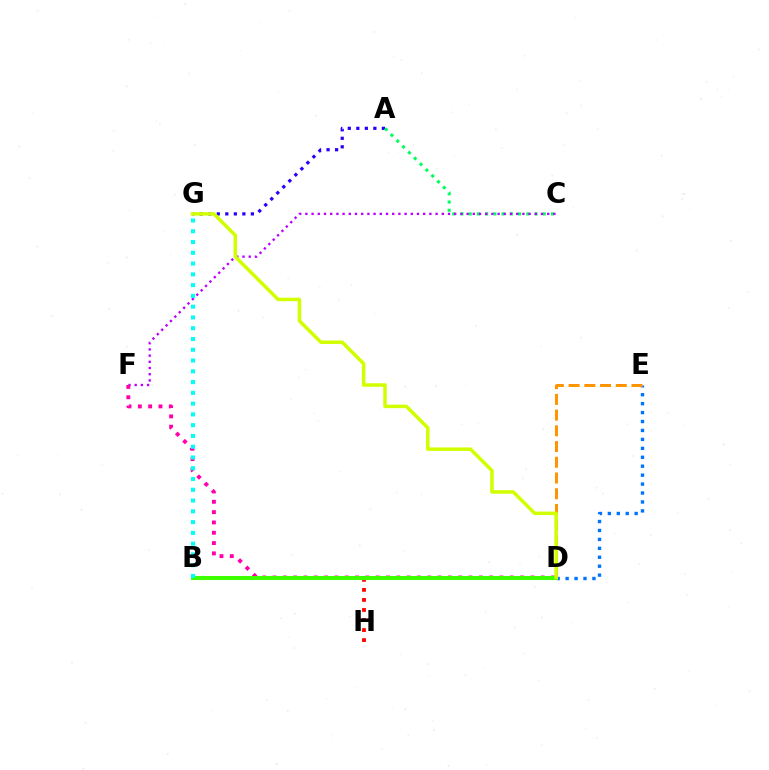{('A', 'G'): [{'color': '#2500ff', 'line_style': 'dotted', 'thickness': 2.32}], ('A', 'C'): [{'color': '#00ff5c', 'line_style': 'dotted', 'thickness': 2.24}], ('B', 'H'): [{'color': '#ff0000', 'line_style': 'dotted', 'thickness': 2.73}], ('C', 'F'): [{'color': '#b900ff', 'line_style': 'dotted', 'thickness': 1.68}], ('D', 'F'): [{'color': '#ff00ac', 'line_style': 'dotted', 'thickness': 2.8}], ('D', 'E'): [{'color': '#0074ff', 'line_style': 'dotted', 'thickness': 2.43}, {'color': '#ff9400', 'line_style': 'dashed', 'thickness': 2.14}], ('B', 'D'): [{'color': '#3dff00', 'line_style': 'solid', 'thickness': 2.91}], ('B', 'G'): [{'color': '#00fff6', 'line_style': 'dotted', 'thickness': 2.93}], ('D', 'G'): [{'color': '#d1ff00', 'line_style': 'solid', 'thickness': 2.52}]}